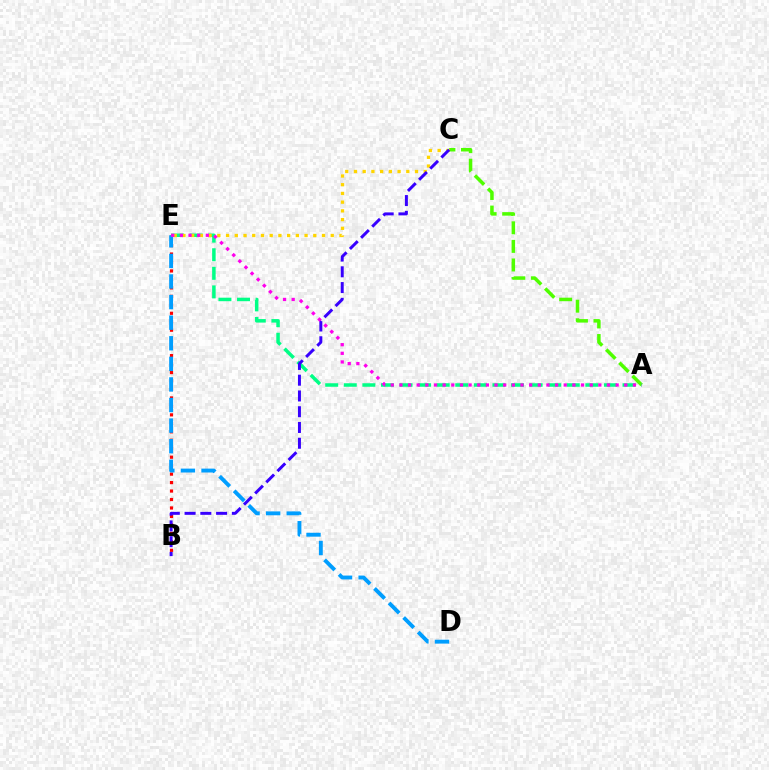{('A', 'C'): [{'color': '#4fff00', 'line_style': 'dashed', 'thickness': 2.52}], ('B', 'E'): [{'color': '#ff0000', 'line_style': 'dotted', 'thickness': 2.3}], ('A', 'E'): [{'color': '#00ff86', 'line_style': 'dashed', 'thickness': 2.52}, {'color': '#ff00ed', 'line_style': 'dotted', 'thickness': 2.35}], ('C', 'E'): [{'color': '#ffd500', 'line_style': 'dotted', 'thickness': 2.37}], ('B', 'C'): [{'color': '#3700ff', 'line_style': 'dashed', 'thickness': 2.14}], ('D', 'E'): [{'color': '#009eff', 'line_style': 'dashed', 'thickness': 2.8}]}